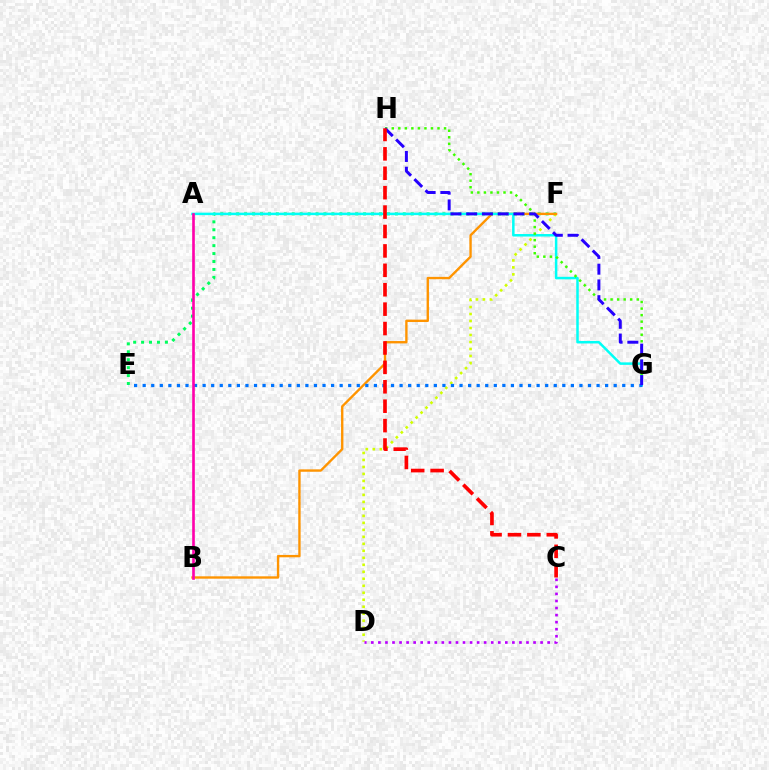{('E', 'F'): [{'color': '#00ff5c', 'line_style': 'dotted', 'thickness': 2.16}], ('D', 'F'): [{'color': '#d1ff00', 'line_style': 'dotted', 'thickness': 1.9}], ('C', 'D'): [{'color': '#b900ff', 'line_style': 'dotted', 'thickness': 1.92}], ('B', 'F'): [{'color': '#ff9400', 'line_style': 'solid', 'thickness': 1.7}], ('A', 'G'): [{'color': '#00fff6', 'line_style': 'solid', 'thickness': 1.8}], ('G', 'H'): [{'color': '#3dff00', 'line_style': 'dotted', 'thickness': 1.78}, {'color': '#2500ff', 'line_style': 'dashed', 'thickness': 2.14}], ('E', 'G'): [{'color': '#0074ff', 'line_style': 'dotted', 'thickness': 2.33}], ('A', 'B'): [{'color': '#ff00ac', 'line_style': 'solid', 'thickness': 1.9}], ('C', 'H'): [{'color': '#ff0000', 'line_style': 'dashed', 'thickness': 2.64}]}